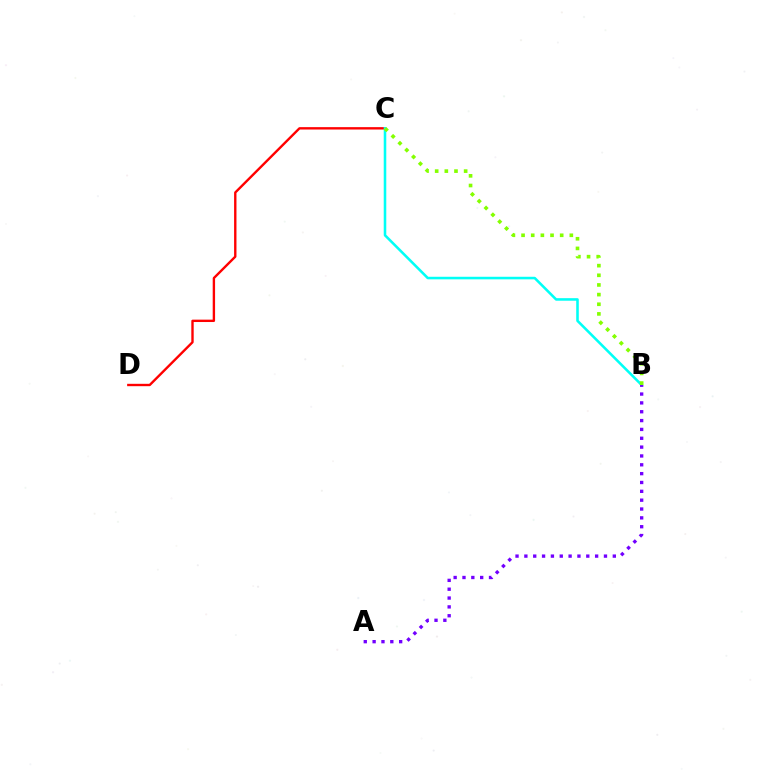{('C', 'D'): [{'color': '#ff0000', 'line_style': 'solid', 'thickness': 1.71}], ('B', 'C'): [{'color': '#00fff6', 'line_style': 'solid', 'thickness': 1.84}, {'color': '#84ff00', 'line_style': 'dotted', 'thickness': 2.62}], ('A', 'B'): [{'color': '#7200ff', 'line_style': 'dotted', 'thickness': 2.4}]}